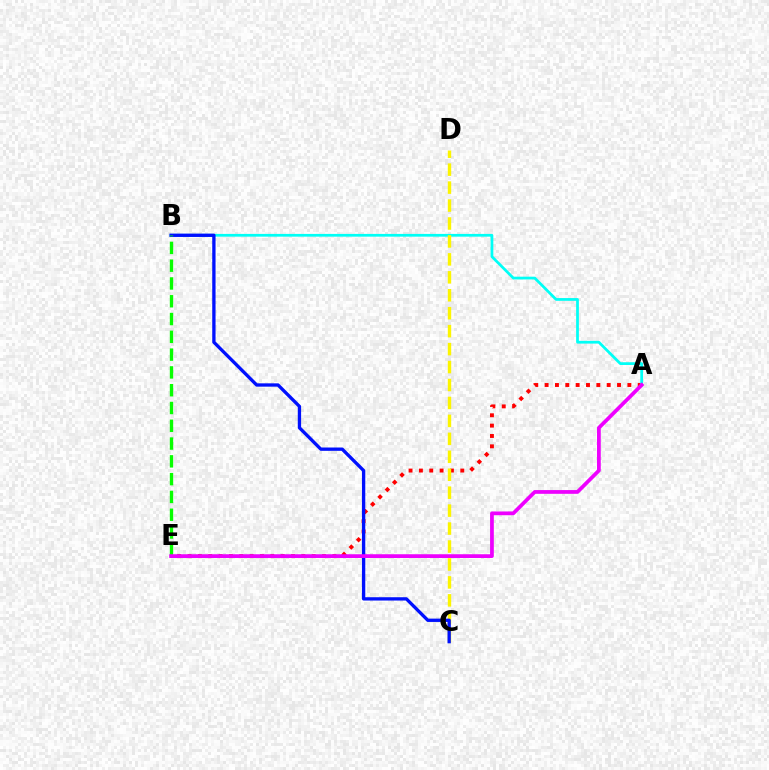{('A', 'E'): [{'color': '#ff0000', 'line_style': 'dotted', 'thickness': 2.81}, {'color': '#ee00ff', 'line_style': 'solid', 'thickness': 2.7}], ('A', 'B'): [{'color': '#00fff6', 'line_style': 'solid', 'thickness': 1.98}], ('C', 'D'): [{'color': '#fcf500', 'line_style': 'dashed', 'thickness': 2.44}], ('B', 'C'): [{'color': '#0010ff', 'line_style': 'solid', 'thickness': 2.39}], ('B', 'E'): [{'color': '#08ff00', 'line_style': 'dashed', 'thickness': 2.42}]}